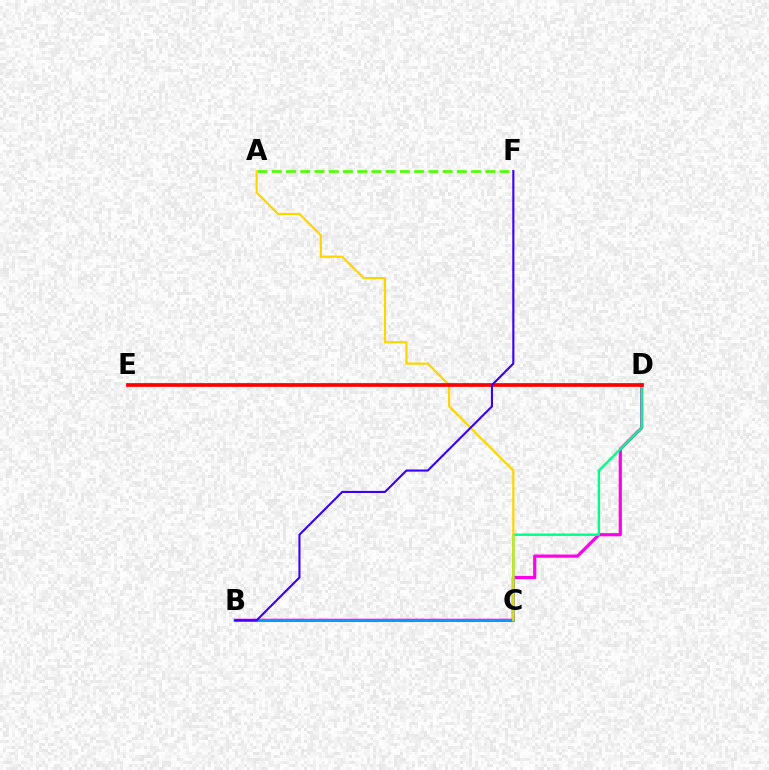{('A', 'F'): [{'color': '#4fff00', 'line_style': 'dashed', 'thickness': 1.93}], ('B', 'D'): [{'color': '#ff00ed', 'line_style': 'solid', 'thickness': 2.3}], ('C', 'D'): [{'color': '#00ff86', 'line_style': 'solid', 'thickness': 1.73}], ('B', 'C'): [{'color': '#009eff', 'line_style': 'solid', 'thickness': 2.04}], ('A', 'C'): [{'color': '#ffd500', 'line_style': 'solid', 'thickness': 1.58}], ('D', 'E'): [{'color': '#ff0000', 'line_style': 'solid', 'thickness': 2.68}], ('B', 'F'): [{'color': '#3700ff', 'line_style': 'solid', 'thickness': 1.52}]}